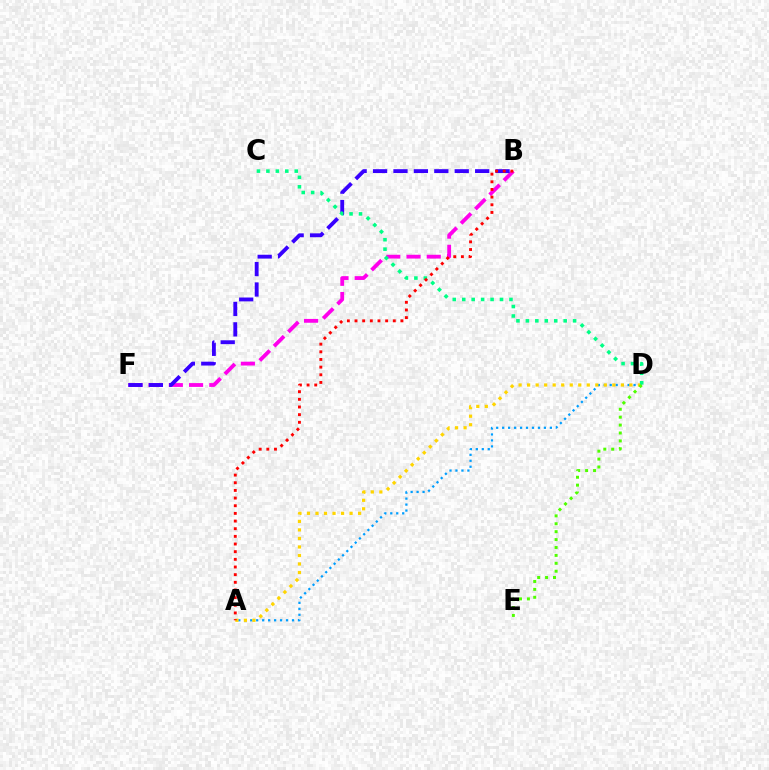{('A', 'D'): [{'color': '#009eff', 'line_style': 'dotted', 'thickness': 1.62}, {'color': '#ffd500', 'line_style': 'dotted', 'thickness': 2.32}], ('B', 'F'): [{'color': '#ff00ed', 'line_style': 'dashed', 'thickness': 2.75}, {'color': '#3700ff', 'line_style': 'dashed', 'thickness': 2.77}], ('C', 'D'): [{'color': '#00ff86', 'line_style': 'dotted', 'thickness': 2.57}], ('A', 'B'): [{'color': '#ff0000', 'line_style': 'dotted', 'thickness': 2.08}], ('D', 'E'): [{'color': '#4fff00', 'line_style': 'dotted', 'thickness': 2.15}]}